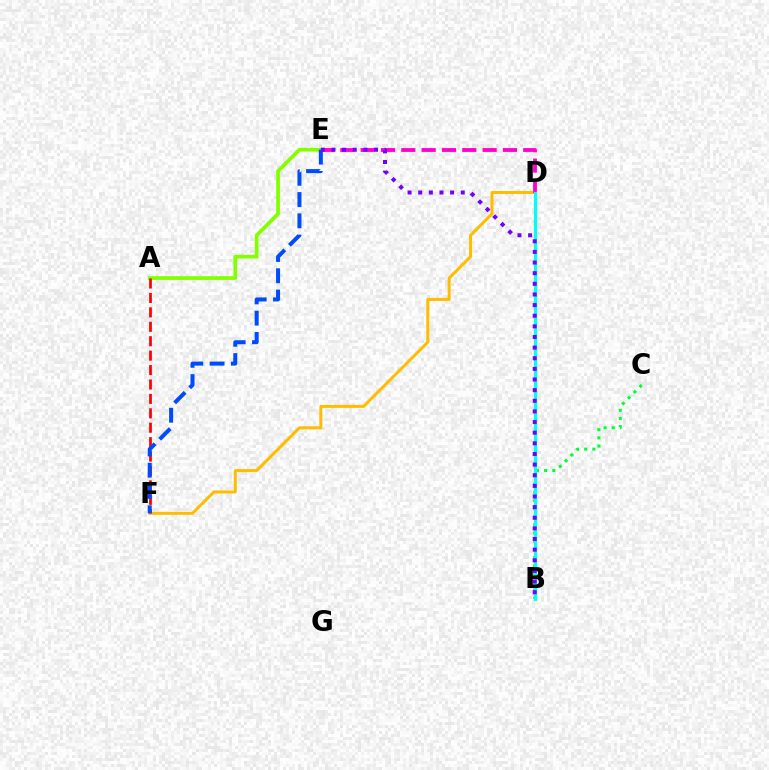{('A', 'E'): [{'color': '#84ff00', 'line_style': 'solid', 'thickness': 2.68}], ('B', 'C'): [{'color': '#00ff39', 'line_style': 'dotted', 'thickness': 2.22}], ('D', 'F'): [{'color': '#ffbd00', 'line_style': 'solid', 'thickness': 2.15}], ('A', 'F'): [{'color': '#ff0000', 'line_style': 'dashed', 'thickness': 1.96}], ('D', 'E'): [{'color': '#ff00cf', 'line_style': 'dashed', 'thickness': 2.76}], ('E', 'F'): [{'color': '#004bff', 'line_style': 'dashed', 'thickness': 2.89}], ('B', 'D'): [{'color': '#00fff6', 'line_style': 'solid', 'thickness': 2.32}], ('B', 'E'): [{'color': '#7200ff', 'line_style': 'dotted', 'thickness': 2.89}]}